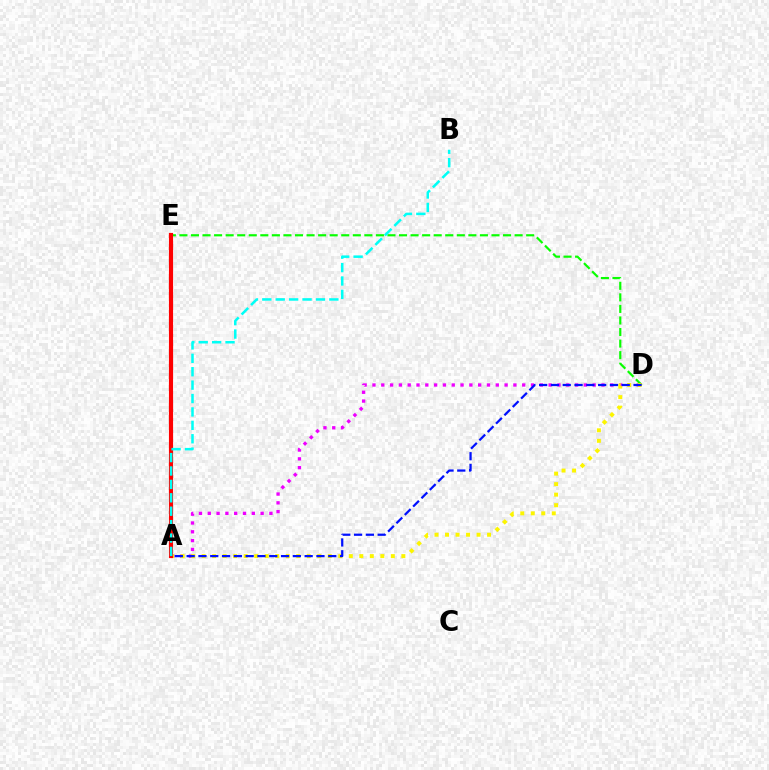{('A', 'D'): [{'color': '#ee00ff', 'line_style': 'dotted', 'thickness': 2.39}, {'color': '#fcf500', 'line_style': 'dotted', 'thickness': 2.86}, {'color': '#0010ff', 'line_style': 'dashed', 'thickness': 1.6}], ('D', 'E'): [{'color': '#08ff00', 'line_style': 'dashed', 'thickness': 1.57}], ('A', 'E'): [{'color': '#ff0000', 'line_style': 'solid', 'thickness': 2.99}], ('A', 'B'): [{'color': '#00fff6', 'line_style': 'dashed', 'thickness': 1.82}]}